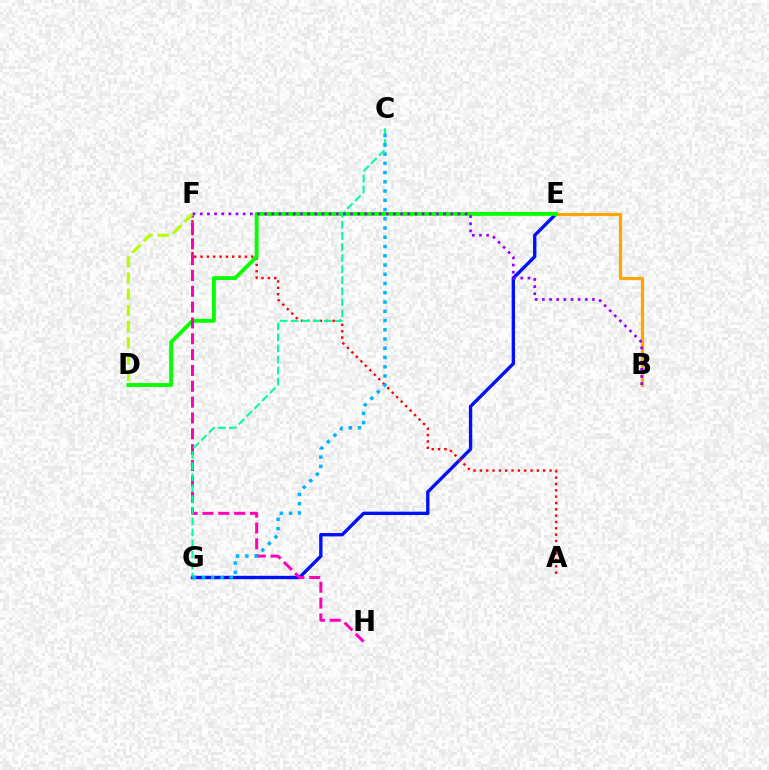{('E', 'G'): [{'color': '#0010ff', 'line_style': 'solid', 'thickness': 2.42}], ('A', 'F'): [{'color': '#ff0000', 'line_style': 'dotted', 'thickness': 1.72}], ('B', 'E'): [{'color': '#ffa500', 'line_style': 'solid', 'thickness': 2.33}], ('D', 'E'): [{'color': '#08ff00', 'line_style': 'solid', 'thickness': 2.78}], ('F', 'H'): [{'color': '#ff00bd', 'line_style': 'dashed', 'thickness': 2.15}], ('D', 'F'): [{'color': '#b3ff00', 'line_style': 'dashed', 'thickness': 2.21}], ('C', 'G'): [{'color': '#00ff9d', 'line_style': 'dashed', 'thickness': 1.5}, {'color': '#00b5ff', 'line_style': 'dotted', 'thickness': 2.51}], ('B', 'F'): [{'color': '#9b00ff', 'line_style': 'dotted', 'thickness': 1.94}]}